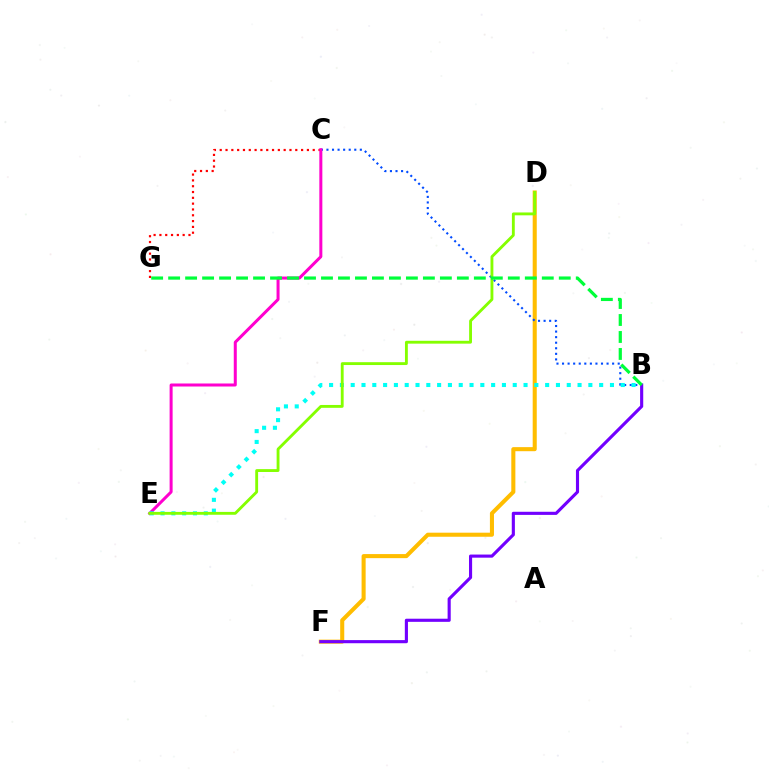{('D', 'F'): [{'color': '#ffbd00', 'line_style': 'solid', 'thickness': 2.93}], ('B', 'C'): [{'color': '#004bff', 'line_style': 'dotted', 'thickness': 1.51}], ('C', 'G'): [{'color': '#ff0000', 'line_style': 'dotted', 'thickness': 1.58}], ('C', 'E'): [{'color': '#ff00cf', 'line_style': 'solid', 'thickness': 2.17}], ('B', 'F'): [{'color': '#7200ff', 'line_style': 'solid', 'thickness': 2.25}], ('B', 'E'): [{'color': '#00fff6', 'line_style': 'dotted', 'thickness': 2.94}], ('D', 'E'): [{'color': '#84ff00', 'line_style': 'solid', 'thickness': 2.05}], ('B', 'G'): [{'color': '#00ff39', 'line_style': 'dashed', 'thickness': 2.31}]}